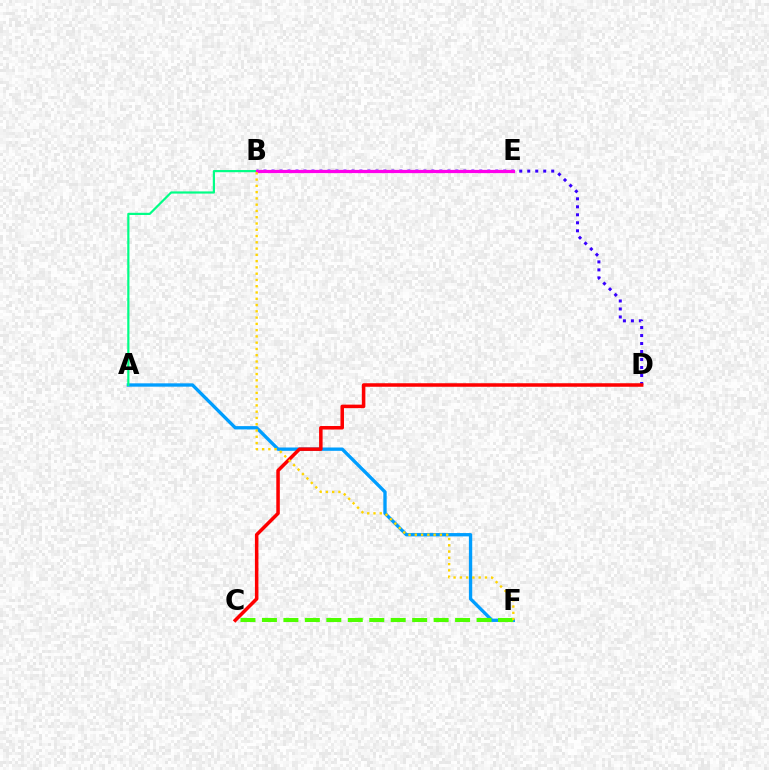{('A', 'F'): [{'color': '#009eff', 'line_style': 'solid', 'thickness': 2.4}], ('B', 'D'): [{'color': '#3700ff', 'line_style': 'dotted', 'thickness': 2.17}], ('C', 'D'): [{'color': '#ff0000', 'line_style': 'solid', 'thickness': 2.53}], ('A', 'B'): [{'color': '#00ff86', 'line_style': 'solid', 'thickness': 1.58}], ('C', 'F'): [{'color': '#4fff00', 'line_style': 'dashed', 'thickness': 2.92}], ('B', 'E'): [{'color': '#ff00ed', 'line_style': 'solid', 'thickness': 2.32}], ('B', 'F'): [{'color': '#ffd500', 'line_style': 'dotted', 'thickness': 1.7}]}